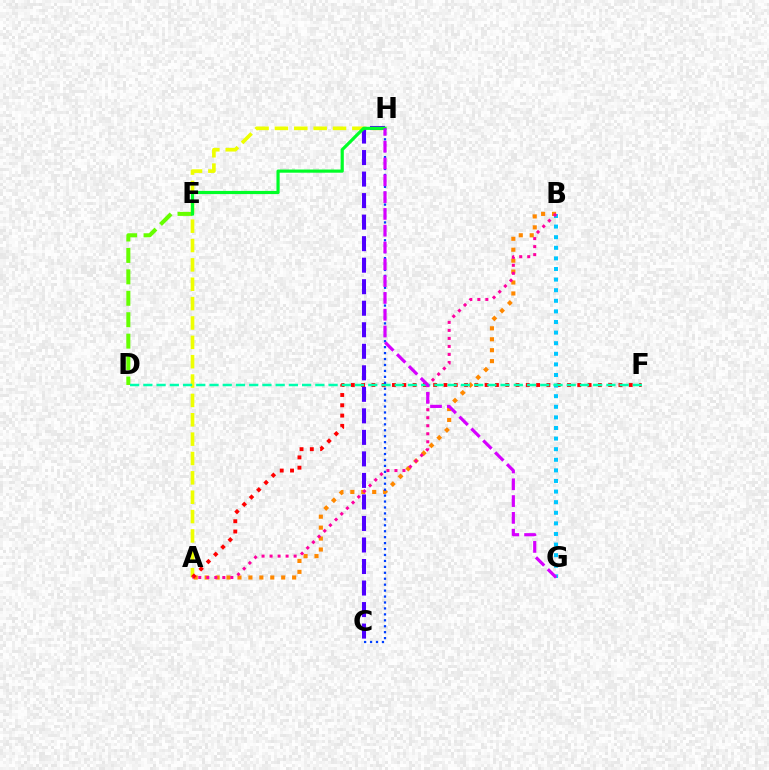{('A', 'H'): [{'color': '#eeff00', 'line_style': 'dashed', 'thickness': 2.63}], ('C', 'H'): [{'color': '#4f00ff', 'line_style': 'dashed', 'thickness': 2.92}, {'color': '#003fff', 'line_style': 'dotted', 'thickness': 1.61}], ('A', 'B'): [{'color': '#ff8800', 'line_style': 'dotted', 'thickness': 2.97}, {'color': '#ff00a0', 'line_style': 'dotted', 'thickness': 2.18}], ('A', 'F'): [{'color': '#ff0000', 'line_style': 'dotted', 'thickness': 2.8}], ('D', 'E'): [{'color': '#66ff00', 'line_style': 'dashed', 'thickness': 2.91}], ('B', 'G'): [{'color': '#00c7ff', 'line_style': 'dotted', 'thickness': 2.88}], ('D', 'F'): [{'color': '#00ffaf', 'line_style': 'dashed', 'thickness': 1.8}], ('E', 'H'): [{'color': '#00ff27', 'line_style': 'solid', 'thickness': 2.29}], ('G', 'H'): [{'color': '#d600ff', 'line_style': 'dashed', 'thickness': 2.28}]}